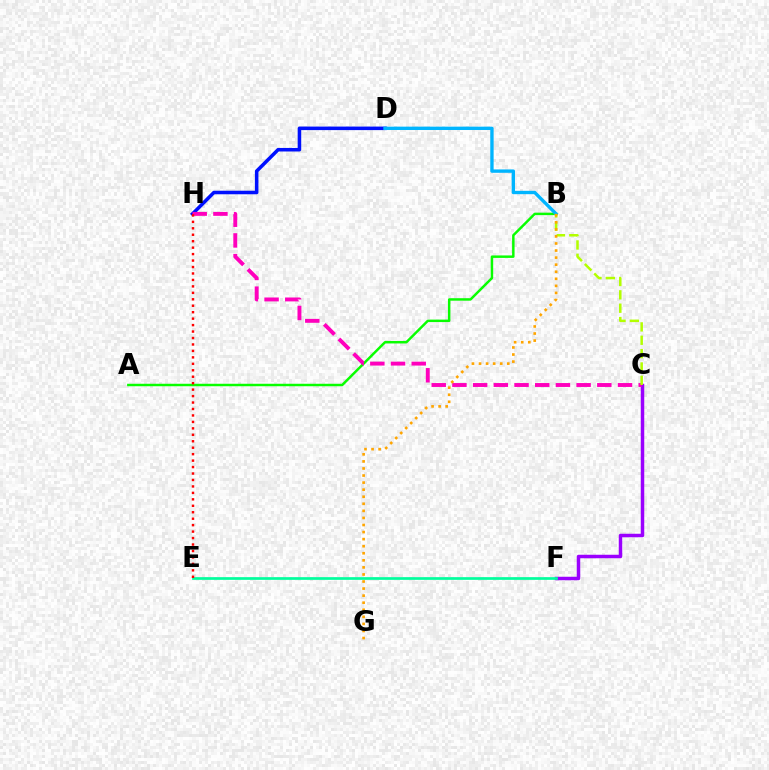{('D', 'H'): [{'color': '#0010ff', 'line_style': 'solid', 'thickness': 2.55}], ('A', 'B'): [{'color': '#08ff00', 'line_style': 'solid', 'thickness': 1.78}], ('C', 'F'): [{'color': '#9b00ff', 'line_style': 'solid', 'thickness': 2.51}], ('E', 'F'): [{'color': '#00ff9d', 'line_style': 'solid', 'thickness': 1.94}], ('B', 'D'): [{'color': '#00b5ff', 'line_style': 'solid', 'thickness': 2.42}], ('C', 'H'): [{'color': '#ff00bd', 'line_style': 'dashed', 'thickness': 2.81}], ('B', 'C'): [{'color': '#b3ff00', 'line_style': 'dashed', 'thickness': 1.81}], ('B', 'G'): [{'color': '#ffa500', 'line_style': 'dotted', 'thickness': 1.92}], ('E', 'H'): [{'color': '#ff0000', 'line_style': 'dotted', 'thickness': 1.75}]}